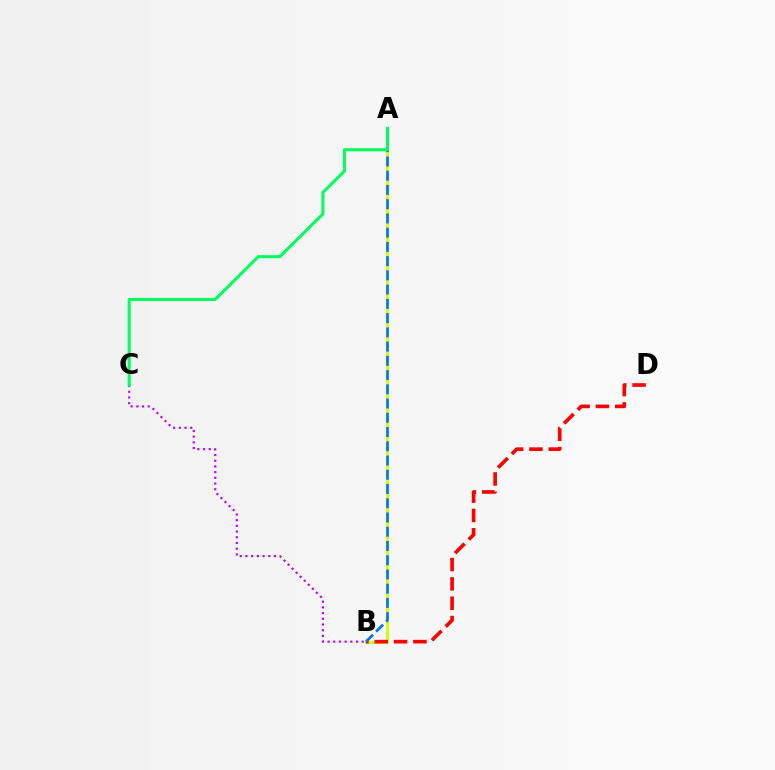{('A', 'B'): [{'color': '#d1ff00', 'line_style': 'solid', 'thickness': 2.06}, {'color': '#0074ff', 'line_style': 'dashed', 'thickness': 1.93}], ('B', 'C'): [{'color': '#b900ff', 'line_style': 'dotted', 'thickness': 1.55}], ('B', 'D'): [{'color': '#ff0000', 'line_style': 'dashed', 'thickness': 2.63}], ('A', 'C'): [{'color': '#00ff5c', 'line_style': 'solid', 'thickness': 2.2}]}